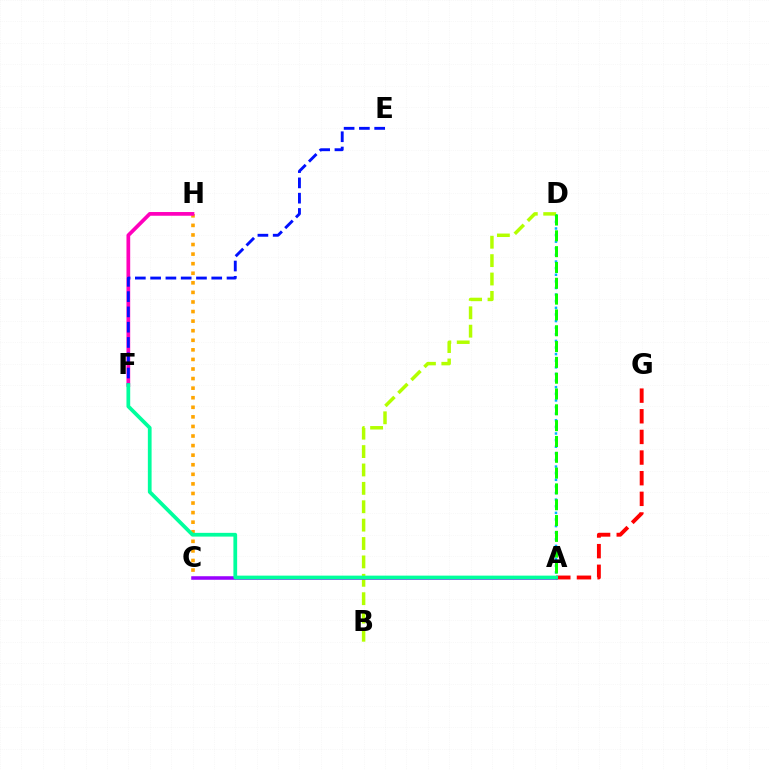{('C', 'H'): [{'color': '#ffa500', 'line_style': 'dotted', 'thickness': 2.6}], ('A', 'G'): [{'color': '#ff0000', 'line_style': 'dashed', 'thickness': 2.8}], ('F', 'H'): [{'color': '#ff00bd', 'line_style': 'solid', 'thickness': 2.68}], ('A', 'D'): [{'color': '#00b5ff', 'line_style': 'dotted', 'thickness': 1.8}, {'color': '#08ff00', 'line_style': 'dashed', 'thickness': 2.15}], ('E', 'F'): [{'color': '#0010ff', 'line_style': 'dashed', 'thickness': 2.08}], ('B', 'D'): [{'color': '#b3ff00', 'line_style': 'dashed', 'thickness': 2.5}], ('A', 'C'): [{'color': '#9b00ff', 'line_style': 'solid', 'thickness': 2.55}], ('A', 'F'): [{'color': '#00ff9d', 'line_style': 'solid', 'thickness': 2.69}]}